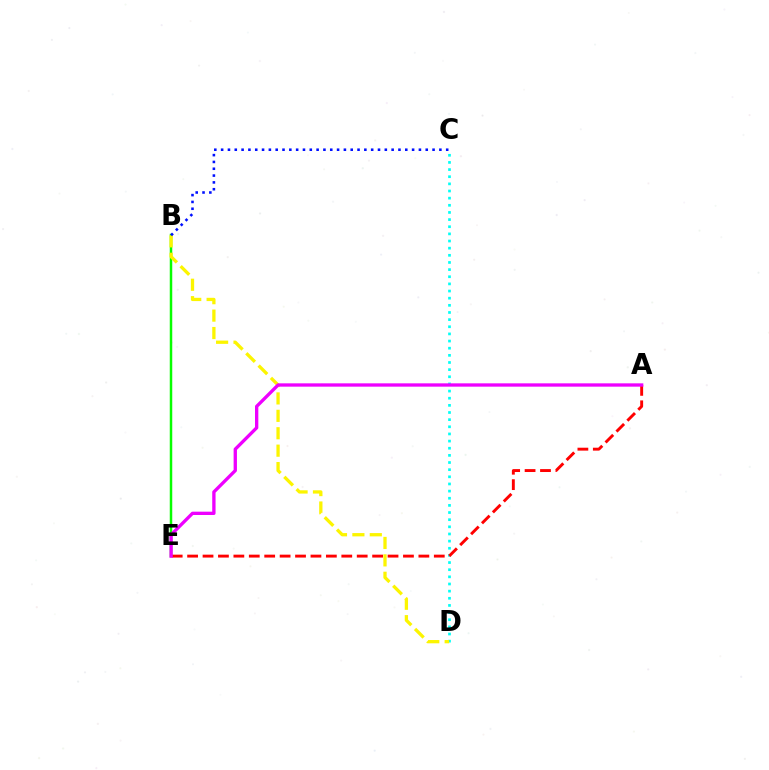{('C', 'D'): [{'color': '#00fff6', 'line_style': 'dotted', 'thickness': 1.94}], ('B', 'E'): [{'color': '#08ff00', 'line_style': 'solid', 'thickness': 1.79}], ('A', 'E'): [{'color': '#ff0000', 'line_style': 'dashed', 'thickness': 2.09}, {'color': '#ee00ff', 'line_style': 'solid', 'thickness': 2.39}], ('B', 'D'): [{'color': '#fcf500', 'line_style': 'dashed', 'thickness': 2.37}], ('B', 'C'): [{'color': '#0010ff', 'line_style': 'dotted', 'thickness': 1.85}]}